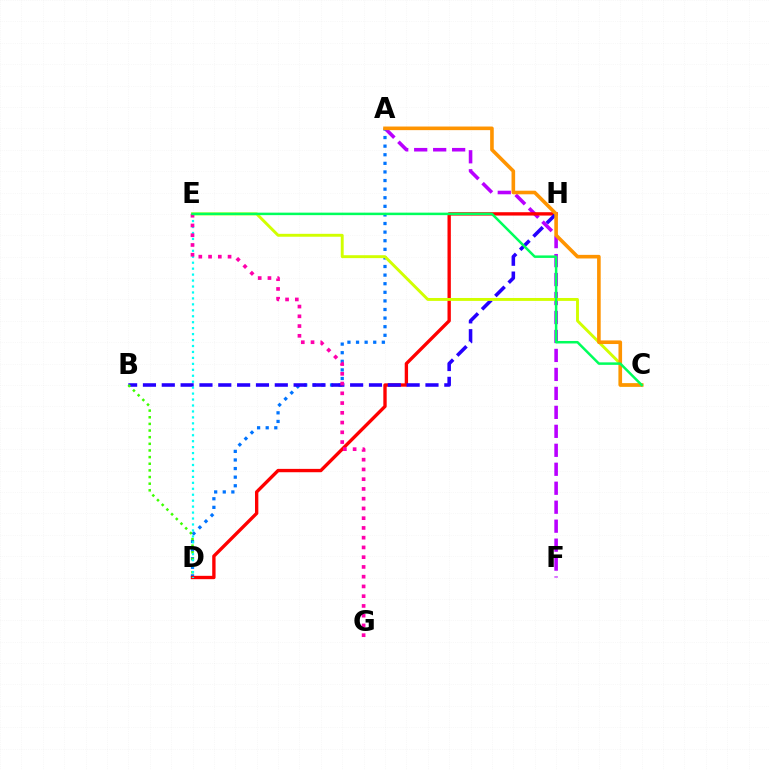{('A', 'F'): [{'color': '#b900ff', 'line_style': 'dashed', 'thickness': 2.58}], ('A', 'D'): [{'color': '#0074ff', 'line_style': 'dotted', 'thickness': 2.34}], ('D', 'H'): [{'color': '#ff0000', 'line_style': 'solid', 'thickness': 2.41}], ('B', 'H'): [{'color': '#2500ff', 'line_style': 'dashed', 'thickness': 2.56}], ('C', 'E'): [{'color': '#d1ff00', 'line_style': 'solid', 'thickness': 2.1}, {'color': '#00ff5c', 'line_style': 'solid', 'thickness': 1.8}], ('B', 'D'): [{'color': '#3dff00', 'line_style': 'dotted', 'thickness': 1.8}], ('A', 'C'): [{'color': '#ff9400', 'line_style': 'solid', 'thickness': 2.6}], ('D', 'E'): [{'color': '#00fff6', 'line_style': 'dotted', 'thickness': 1.62}], ('E', 'G'): [{'color': '#ff00ac', 'line_style': 'dotted', 'thickness': 2.65}]}